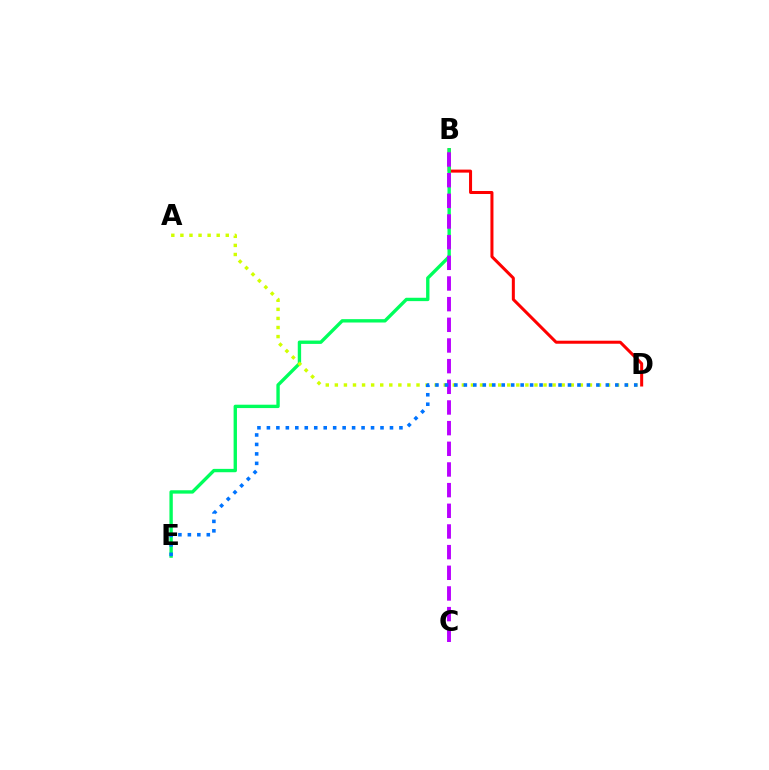{('B', 'D'): [{'color': '#ff0000', 'line_style': 'solid', 'thickness': 2.18}], ('B', 'E'): [{'color': '#00ff5c', 'line_style': 'solid', 'thickness': 2.42}], ('A', 'D'): [{'color': '#d1ff00', 'line_style': 'dotted', 'thickness': 2.47}], ('B', 'C'): [{'color': '#b900ff', 'line_style': 'dashed', 'thickness': 2.81}], ('D', 'E'): [{'color': '#0074ff', 'line_style': 'dotted', 'thickness': 2.57}]}